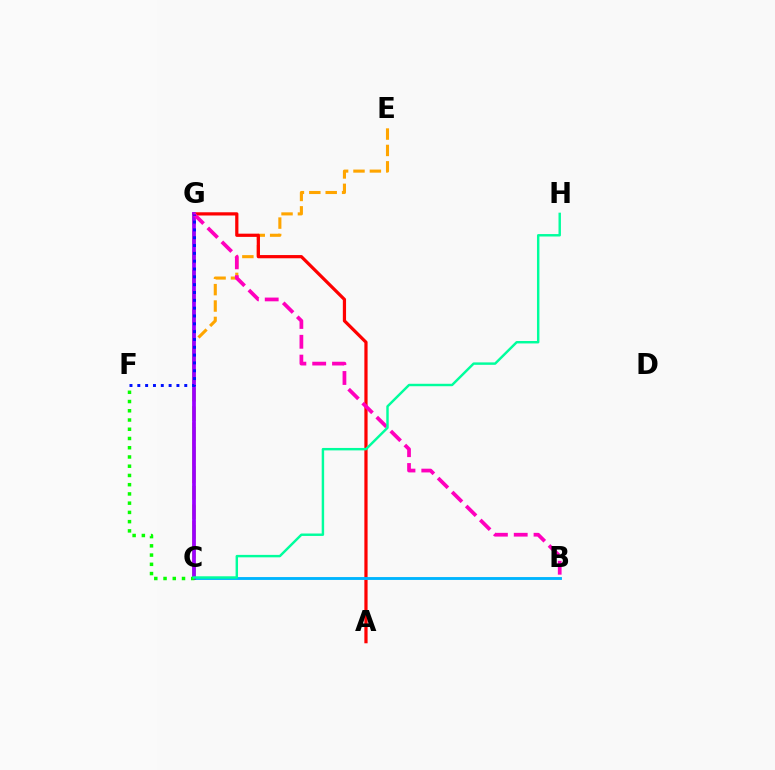{('C', 'E'): [{'color': '#ffa500', 'line_style': 'dashed', 'thickness': 2.23}], ('C', 'G'): [{'color': '#b3ff00', 'line_style': 'dashed', 'thickness': 2.67}, {'color': '#9b00ff', 'line_style': 'solid', 'thickness': 2.68}], ('A', 'G'): [{'color': '#ff0000', 'line_style': 'solid', 'thickness': 2.32}], ('B', 'C'): [{'color': '#00b5ff', 'line_style': 'solid', 'thickness': 2.06}], ('C', 'F'): [{'color': '#08ff00', 'line_style': 'dotted', 'thickness': 2.51}], ('B', 'G'): [{'color': '#ff00bd', 'line_style': 'dashed', 'thickness': 2.69}], ('F', 'G'): [{'color': '#0010ff', 'line_style': 'dotted', 'thickness': 2.13}], ('C', 'H'): [{'color': '#00ff9d', 'line_style': 'solid', 'thickness': 1.76}]}